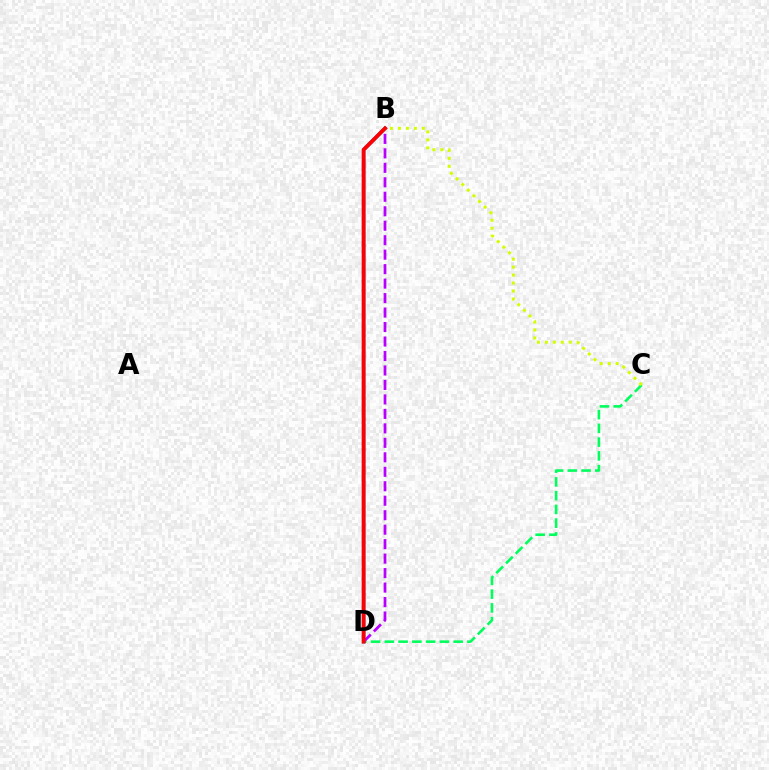{('C', 'D'): [{'color': '#00ff5c', 'line_style': 'dashed', 'thickness': 1.87}], ('B', 'D'): [{'color': '#0074ff', 'line_style': 'solid', 'thickness': 2.49}, {'color': '#b900ff', 'line_style': 'dashed', 'thickness': 1.97}, {'color': '#ff0000', 'line_style': 'solid', 'thickness': 2.74}], ('B', 'C'): [{'color': '#d1ff00', 'line_style': 'dotted', 'thickness': 2.16}]}